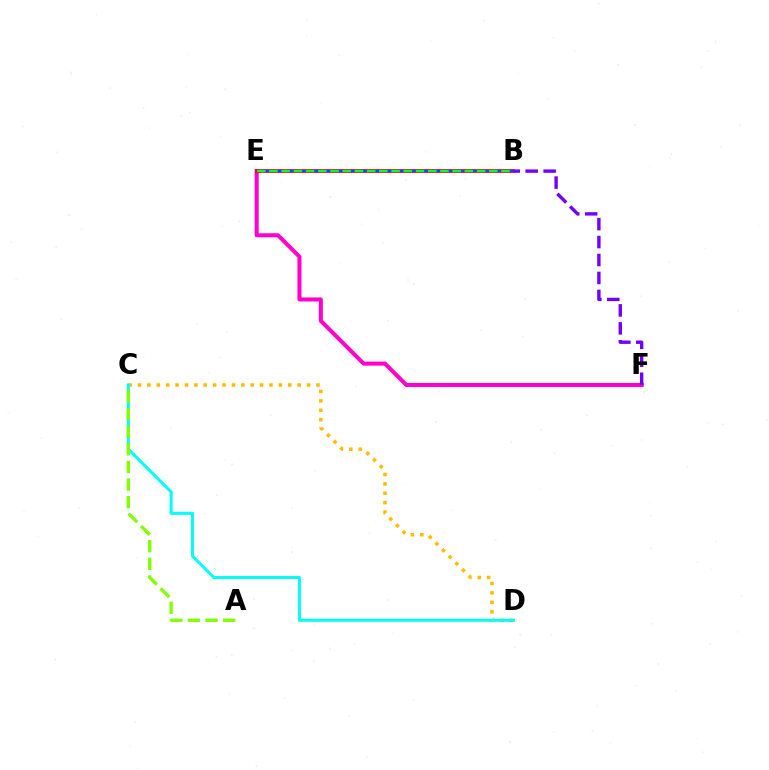{('E', 'F'): [{'color': '#ff00cf', 'line_style': 'solid', 'thickness': 2.9}], ('C', 'D'): [{'color': '#ffbd00', 'line_style': 'dotted', 'thickness': 2.55}, {'color': '#00fff6', 'line_style': 'solid', 'thickness': 2.17}], ('B', 'E'): [{'color': '#ff0000', 'line_style': 'solid', 'thickness': 2.69}, {'color': '#004bff', 'line_style': 'dashed', 'thickness': 1.65}, {'color': '#00ff39', 'line_style': 'dashed', 'thickness': 1.66}], ('A', 'C'): [{'color': '#84ff00', 'line_style': 'dashed', 'thickness': 2.39}], ('B', 'F'): [{'color': '#7200ff', 'line_style': 'dashed', 'thickness': 2.44}]}